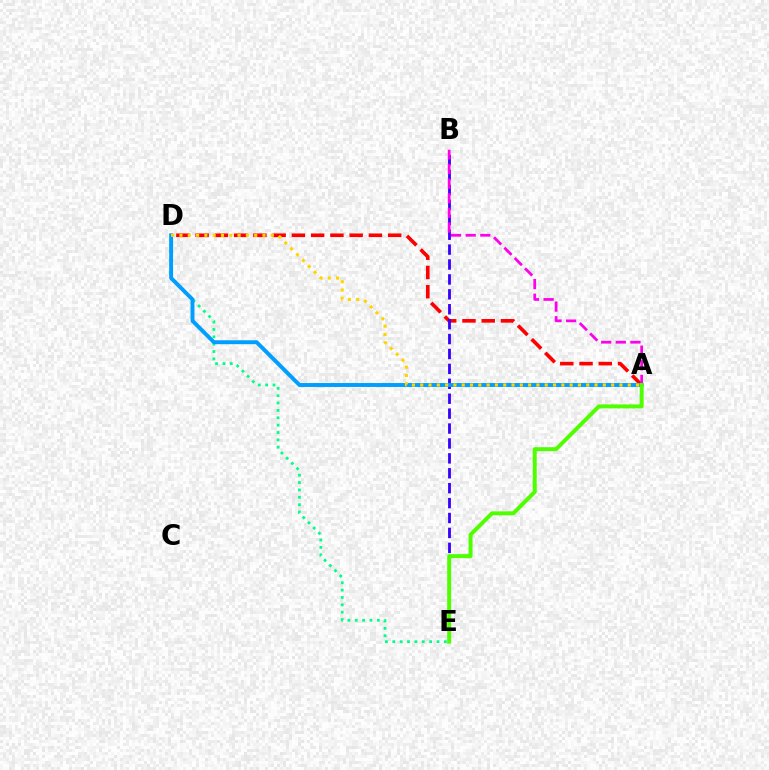{('A', 'D'): [{'color': '#ff0000', 'line_style': 'dashed', 'thickness': 2.62}, {'color': '#009eff', 'line_style': 'solid', 'thickness': 2.82}, {'color': '#ffd500', 'line_style': 'dotted', 'thickness': 2.26}], ('B', 'E'): [{'color': '#3700ff', 'line_style': 'dashed', 'thickness': 2.03}], ('A', 'B'): [{'color': '#ff00ed', 'line_style': 'dashed', 'thickness': 1.99}], ('D', 'E'): [{'color': '#00ff86', 'line_style': 'dotted', 'thickness': 2.0}], ('A', 'E'): [{'color': '#4fff00', 'line_style': 'solid', 'thickness': 2.86}]}